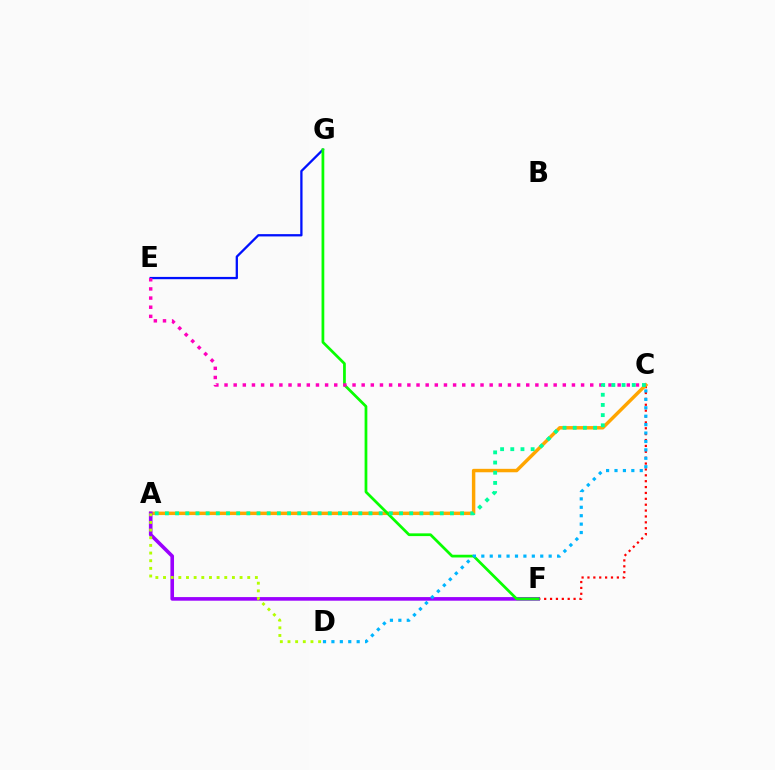{('C', 'F'): [{'color': '#ff0000', 'line_style': 'dotted', 'thickness': 1.6}], ('A', 'C'): [{'color': '#ffa500', 'line_style': 'solid', 'thickness': 2.48}, {'color': '#00ff9d', 'line_style': 'dotted', 'thickness': 2.77}], ('A', 'F'): [{'color': '#9b00ff', 'line_style': 'solid', 'thickness': 2.6}], ('E', 'G'): [{'color': '#0010ff', 'line_style': 'solid', 'thickness': 1.65}], ('F', 'G'): [{'color': '#08ff00', 'line_style': 'solid', 'thickness': 1.97}], ('C', 'E'): [{'color': '#ff00bd', 'line_style': 'dotted', 'thickness': 2.48}], ('A', 'D'): [{'color': '#b3ff00', 'line_style': 'dotted', 'thickness': 2.08}], ('C', 'D'): [{'color': '#00b5ff', 'line_style': 'dotted', 'thickness': 2.29}]}